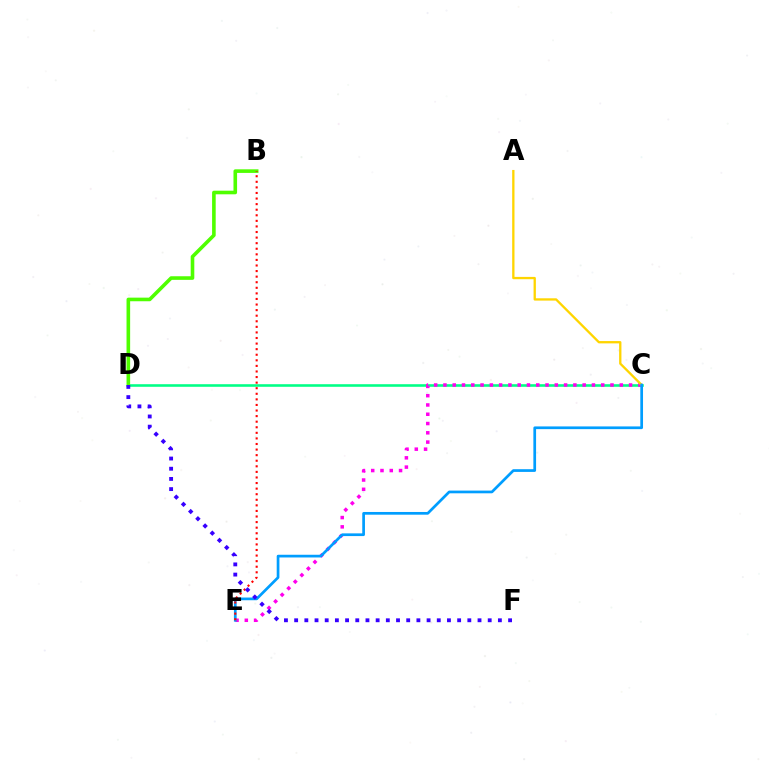{('C', 'D'): [{'color': '#00ff86', 'line_style': 'solid', 'thickness': 1.86}], ('B', 'D'): [{'color': '#4fff00', 'line_style': 'solid', 'thickness': 2.6}], ('C', 'E'): [{'color': '#ff00ed', 'line_style': 'dotted', 'thickness': 2.52}, {'color': '#009eff', 'line_style': 'solid', 'thickness': 1.95}], ('A', 'C'): [{'color': '#ffd500', 'line_style': 'solid', 'thickness': 1.67}], ('B', 'E'): [{'color': '#ff0000', 'line_style': 'dotted', 'thickness': 1.52}], ('D', 'F'): [{'color': '#3700ff', 'line_style': 'dotted', 'thickness': 2.77}]}